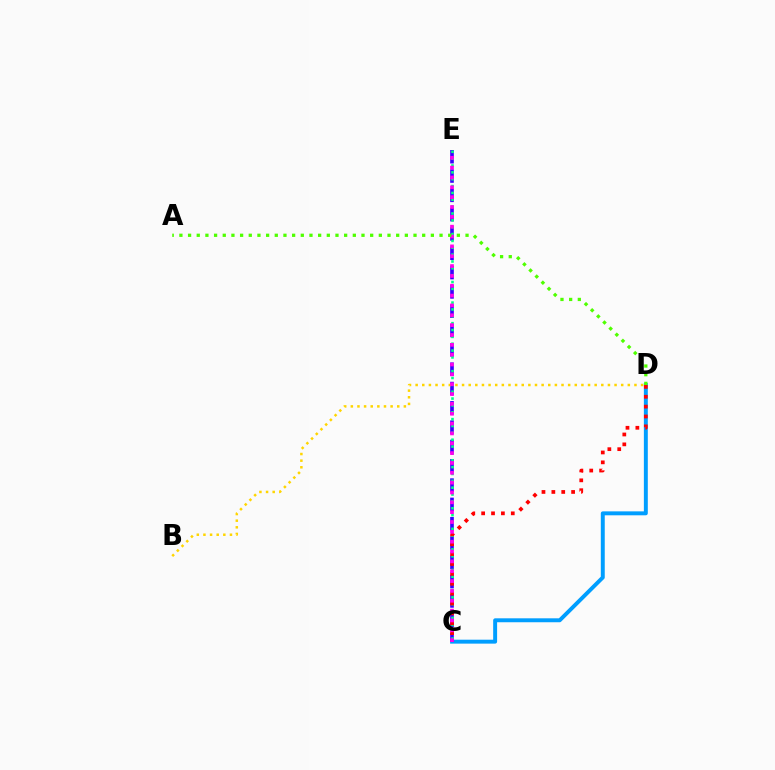{('C', 'D'): [{'color': '#009eff', 'line_style': 'solid', 'thickness': 2.83}, {'color': '#ff0000', 'line_style': 'dotted', 'thickness': 2.68}], ('C', 'E'): [{'color': '#3700ff', 'line_style': 'dashed', 'thickness': 2.62}, {'color': '#00ff86', 'line_style': 'dotted', 'thickness': 1.86}, {'color': '#ff00ed', 'line_style': 'dotted', 'thickness': 2.67}], ('B', 'D'): [{'color': '#ffd500', 'line_style': 'dotted', 'thickness': 1.8}], ('A', 'D'): [{'color': '#4fff00', 'line_style': 'dotted', 'thickness': 2.36}]}